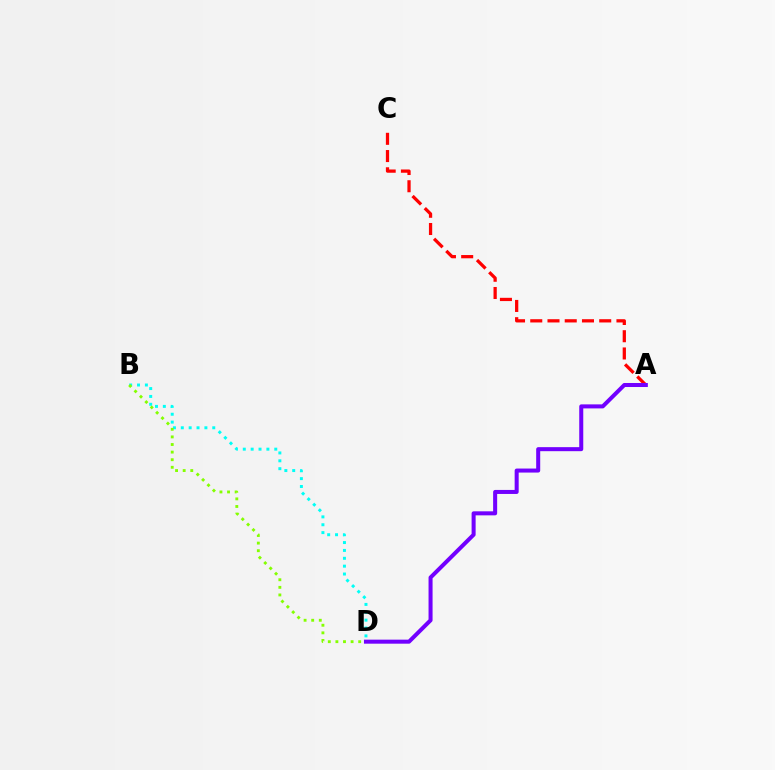{('B', 'D'): [{'color': '#00fff6', 'line_style': 'dotted', 'thickness': 2.14}, {'color': '#84ff00', 'line_style': 'dotted', 'thickness': 2.06}], ('A', 'C'): [{'color': '#ff0000', 'line_style': 'dashed', 'thickness': 2.34}], ('A', 'D'): [{'color': '#7200ff', 'line_style': 'solid', 'thickness': 2.9}]}